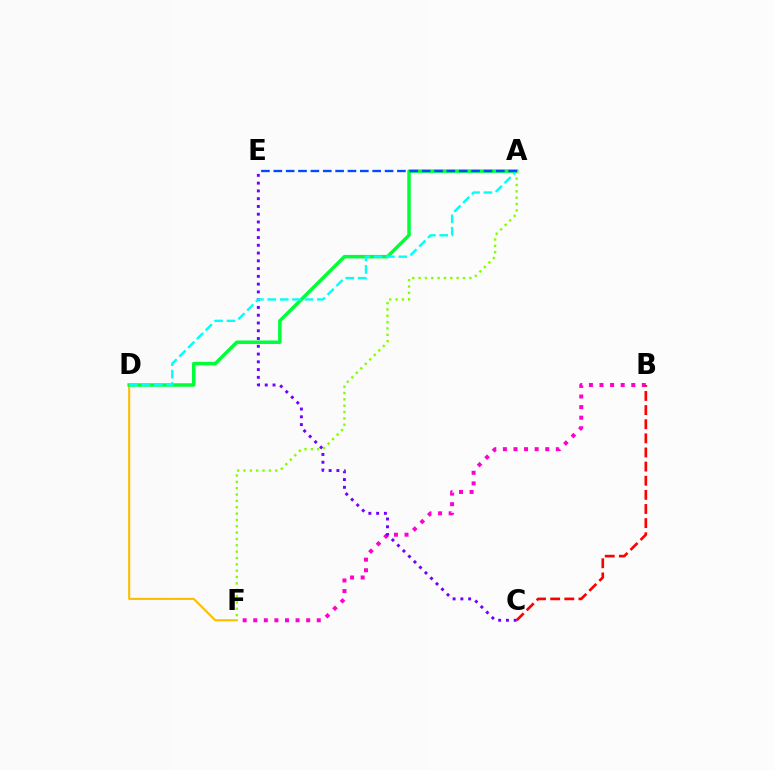{('B', 'F'): [{'color': '#ff00cf', 'line_style': 'dotted', 'thickness': 2.88}], ('C', 'E'): [{'color': '#7200ff', 'line_style': 'dotted', 'thickness': 2.11}], ('D', 'F'): [{'color': '#ffbd00', 'line_style': 'solid', 'thickness': 1.51}], ('B', 'C'): [{'color': '#ff0000', 'line_style': 'dashed', 'thickness': 1.92}], ('A', 'D'): [{'color': '#00ff39', 'line_style': 'solid', 'thickness': 2.52}, {'color': '#00fff6', 'line_style': 'dashed', 'thickness': 1.69}], ('A', 'F'): [{'color': '#84ff00', 'line_style': 'dotted', 'thickness': 1.72}], ('A', 'E'): [{'color': '#004bff', 'line_style': 'dashed', 'thickness': 1.68}]}